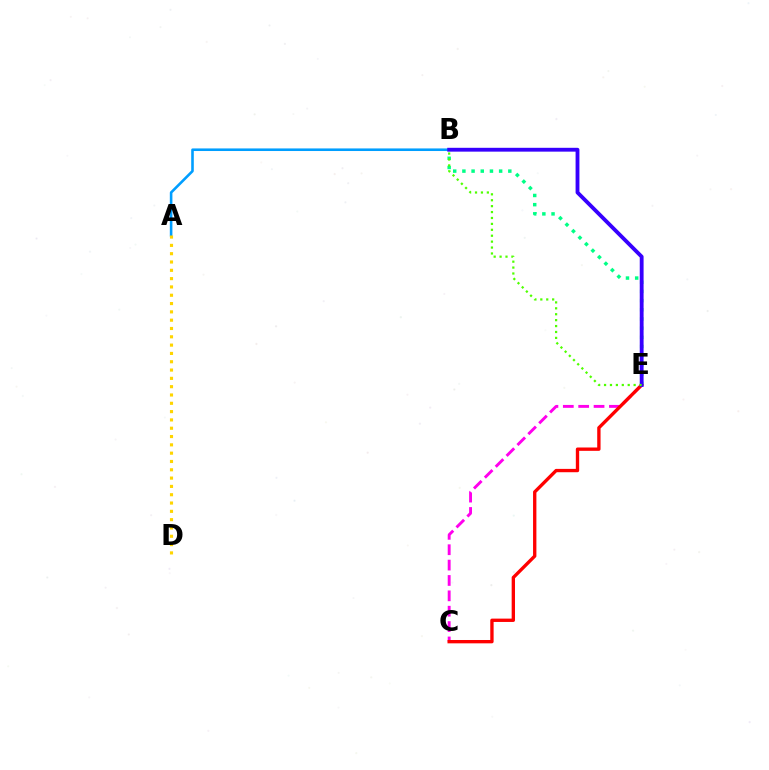{('B', 'E'): [{'color': '#00ff86', 'line_style': 'dotted', 'thickness': 2.5}, {'color': '#3700ff', 'line_style': 'solid', 'thickness': 2.76}, {'color': '#4fff00', 'line_style': 'dotted', 'thickness': 1.61}], ('C', 'E'): [{'color': '#ff00ed', 'line_style': 'dashed', 'thickness': 2.09}, {'color': '#ff0000', 'line_style': 'solid', 'thickness': 2.41}], ('A', 'B'): [{'color': '#009eff', 'line_style': 'solid', 'thickness': 1.87}], ('A', 'D'): [{'color': '#ffd500', 'line_style': 'dotted', 'thickness': 2.26}]}